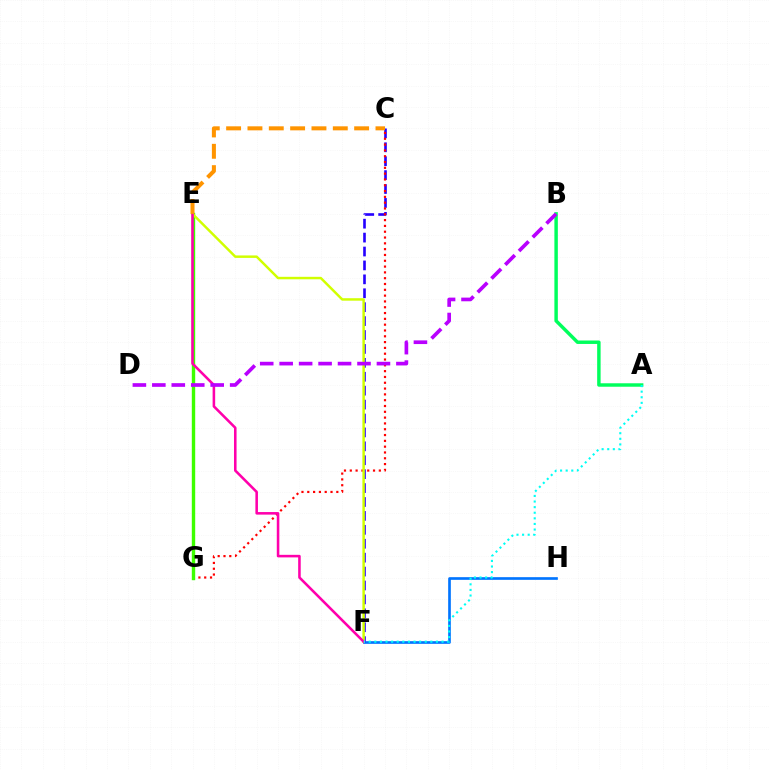{('F', 'H'): [{'color': '#0074ff', 'line_style': 'solid', 'thickness': 1.92}], ('C', 'F'): [{'color': '#2500ff', 'line_style': 'dashed', 'thickness': 1.89}], ('C', 'G'): [{'color': '#ff0000', 'line_style': 'dotted', 'thickness': 1.58}], ('E', 'G'): [{'color': '#3dff00', 'line_style': 'solid', 'thickness': 2.44}], ('E', 'F'): [{'color': '#d1ff00', 'line_style': 'solid', 'thickness': 1.78}, {'color': '#ff00ac', 'line_style': 'solid', 'thickness': 1.84}], ('A', 'B'): [{'color': '#00ff5c', 'line_style': 'solid', 'thickness': 2.49}], ('B', 'D'): [{'color': '#b900ff', 'line_style': 'dashed', 'thickness': 2.64}], ('C', 'E'): [{'color': '#ff9400', 'line_style': 'dashed', 'thickness': 2.9}], ('A', 'F'): [{'color': '#00fff6', 'line_style': 'dotted', 'thickness': 1.52}]}